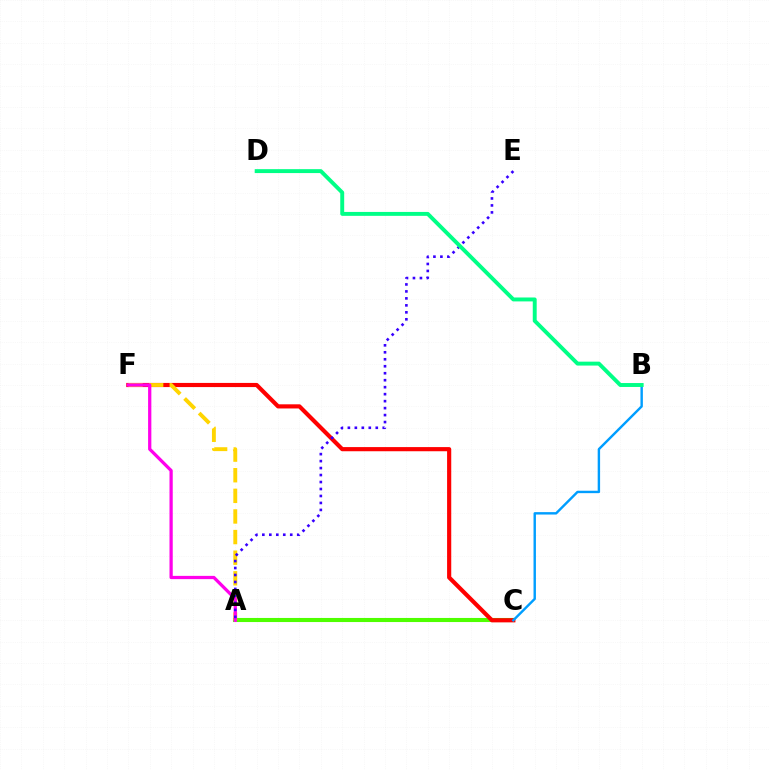{('A', 'C'): [{'color': '#4fff00', 'line_style': 'solid', 'thickness': 2.94}], ('C', 'F'): [{'color': '#ff0000', 'line_style': 'solid', 'thickness': 2.99}], ('A', 'F'): [{'color': '#ffd500', 'line_style': 'dashed', 'thickness': 2.8}, {'color': '#ff00ed', 'line_style': 'solid', 'thickness': 2.34}], ('B', 'C'): [{'color': '#009eff', 'line_style': 'solid', 'thickness': 1.74}], ('A', 'E'): [{'color': '#3700ff', 'line_style': 'dotted', 'thickness': 1.9}], ('B', 'D'): [{'color': '#00ff86', 'line_style': 'solid', 'thickness': 2.82}]}